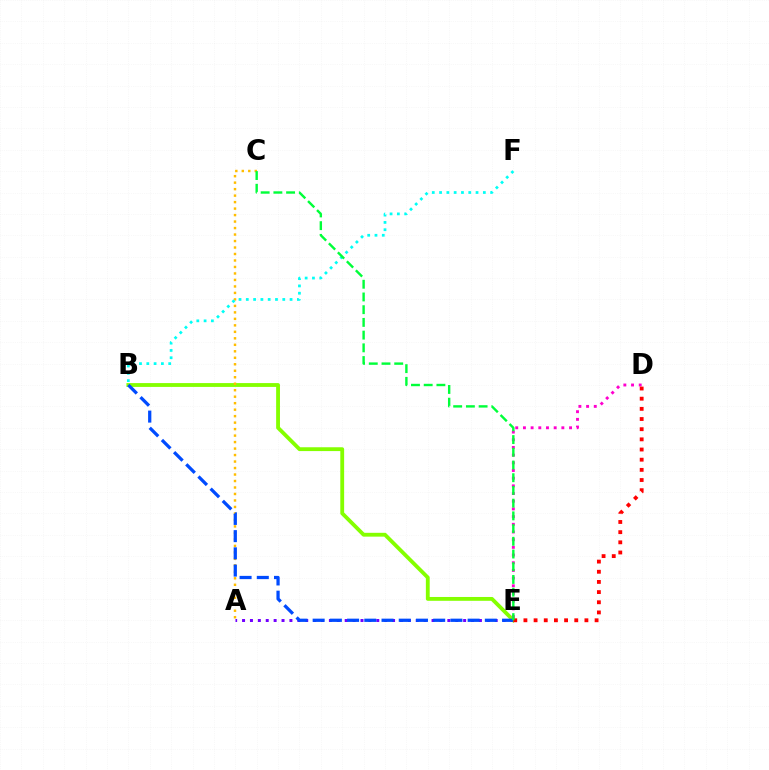{('A', 'E'): [{'color': '#7200ff', 'line_style': 'dotted', 'thickness': 2.15}], ('B', 'E'): [{'color': '#84ff00', 'line_style': 'solid', 'thickness': 2.76}, {'color': '#004bff', 'line_style': 'dashed', 'thickness': 2.34}], ('A', 'C'): [{'color': '#ffbd00', 'line_style': 'dotted', 'thickness': 1.76}], ('D', 'E'): [{'color': '#ff00cf', 'line_style': 'dotted', 'thickness': 2.09}, {'color': '#ff0000', 'line_style': 'dotted', 'thickness': 2.76}], ('B', 'F'): [{'color': '#00fff6', 'line_style': 'dotted', 'thickness': 1.98}], ('C', 'E'): [{'color': '#00ff39', 'line_style': 'dashed', 'thickness': 1.73}]}